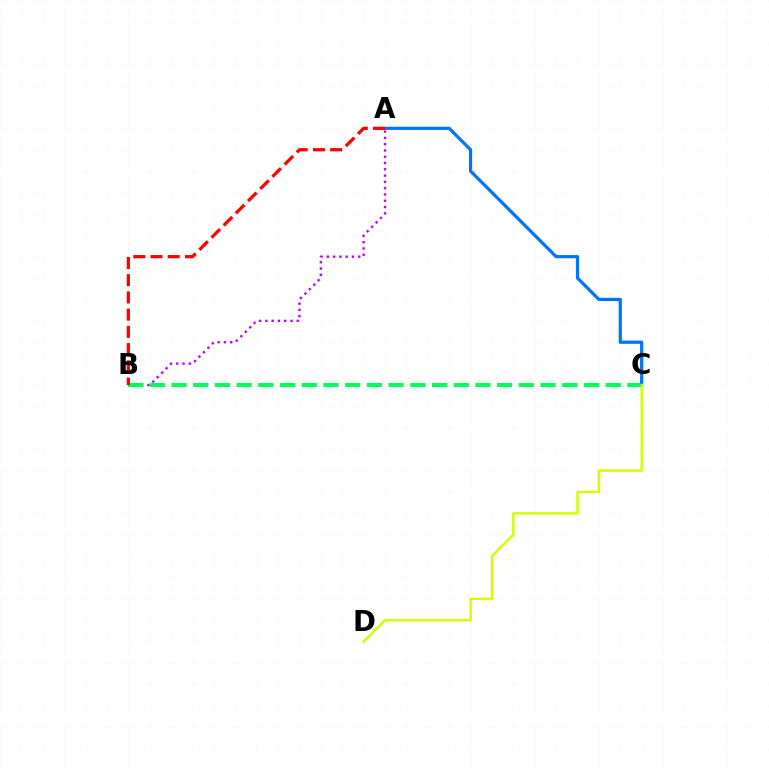{('A', 'B'): [{'color': '#b900ff', 'line_style': 'dotted', 'thickness': 1.71}, {'color': '#ff0000', 'line_style': 'dashed', 'thickness': 2.34}], ('B', 'C'): [{'color': '#00ff5c', 'line_style': 'dashed', 'thickness': 2.95}], ('A', 'C'): [{'color': '#0074ff', 'line_style': 'solid', 'thickness': 2.31}], ('C', 'D'): [{'color': '#d1ff00', 'line_style': 'solid', 'thickness': 1.77}]}